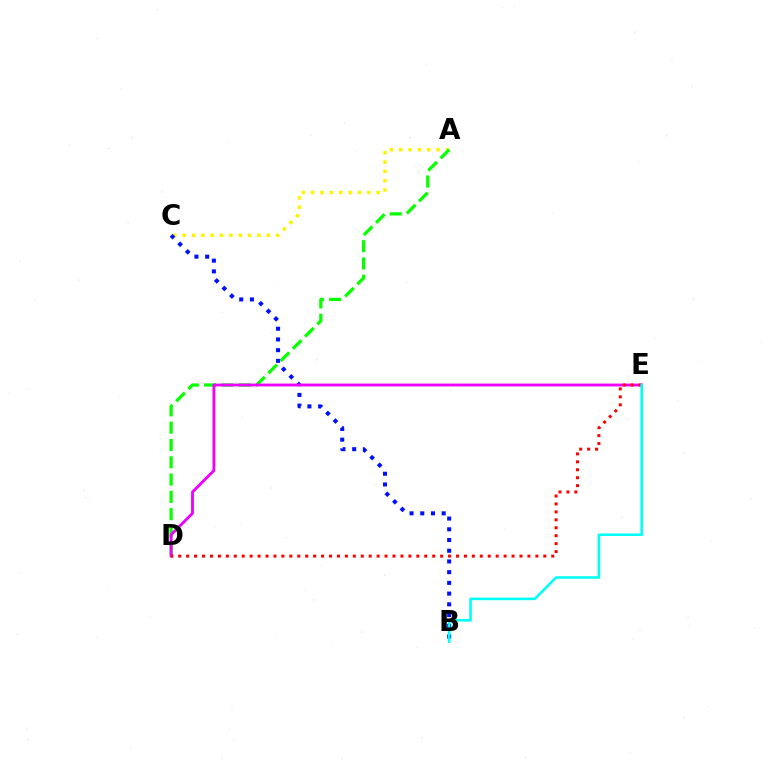{('A', 'C'): [{'color': '#fcf500', 'line_style': 'dotted', 'thickness': 2.54}], ('A', 'D'): [{'color': '#08ff00', 'line_style': 'dashed', 'thickness': 2.35}], ('B', 'C'): [{'color': '#0010ff', 'line_style': 'dotted', 'thickness': 2.91}], ('D', 'E'): [{'color': '#ee00ff', 'line_style': 'solid', 'thickness': 2.04}, {'color': '#ff0000', 'line_style': 'dotted', 'thickness': 2.16}], ('B', 'E'): [{'color': '#00fff6', 'line_style': 'solid', 'thickness': 1.86}]}